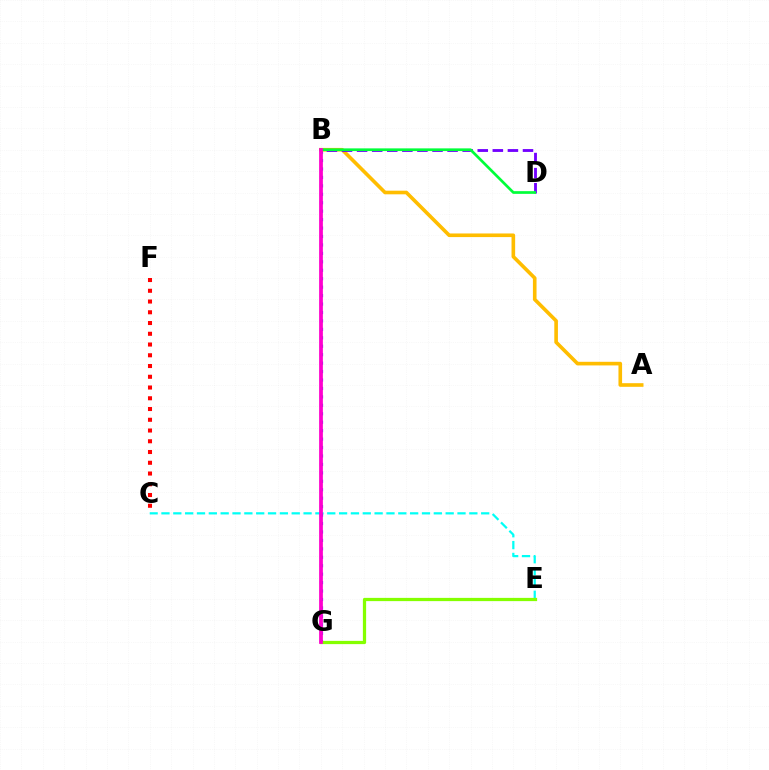{('C', 'E'): [{'color': '#00fff6', 'line_style': 'dashed', 'thickness': 1.61}], ('B', 'G'): [{'color': '#004bff', 'line_style': 'dotted', 'thickness': 2.29}, {'color': '#ff00cf', 'line_style': 'solid', 'thickness': 2.7}], ('C', 'F'): [{'color': '#ff0000', 'line_style': 'dotted', 'thickness': 2.92}], ('E', 'G'): [{'color': '#84ff00', 'line_style': 'solid', 'thickness': 2.33}], ('A', 'B'): [{'color': '#ffbd00', 'line_style': 'solid', 'thickness': 2.61}], ('B', 'D'): [{'color': '#7200ff', 'line_style': 'dashed', 'thickness': 2.05}, {'color': '#00ff39', 'line_style': 'solid', 'thickness': 1.95}]}